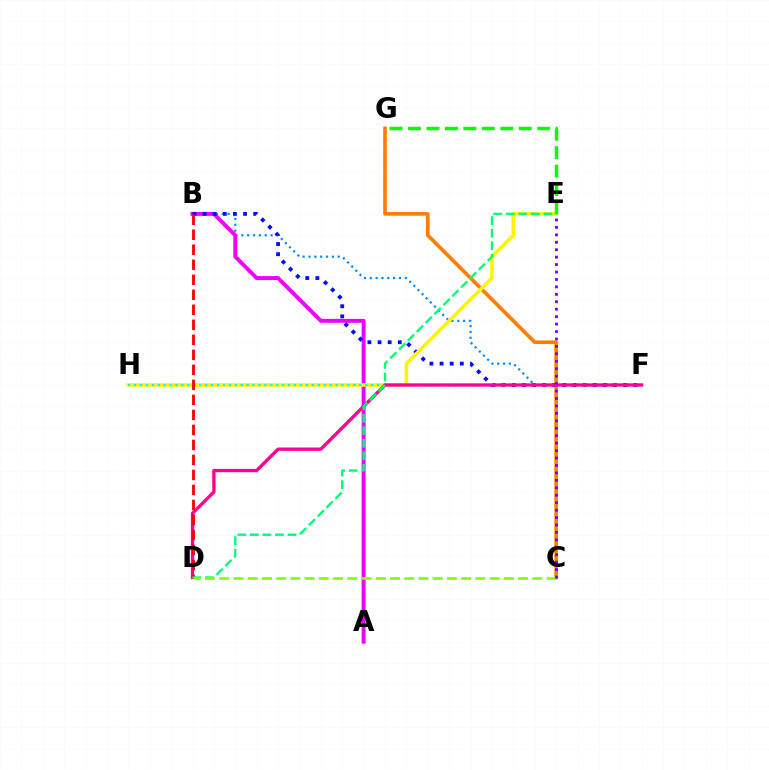{('C', 'G'): [{'color': '#ff7c00', 'line_style': 'solid', 'thickness': 2.61}], ('B', 'F'): [{'color': '#008cff', 'line_style': 'dotted', 'thickness': 1.59}, {'color': '#0010ff', 'line_style': 'dotted', 'thickness': 2.75}], ('A', 'B'): [{'color': '#ee00ff', 'line_style': 'solid', 'thickness': 2.84}], ('E', 'H'): [{'color': '#fcf500', 'line_style': 'solid', 'thickness': 2.56}], ('F', 'H'): [{'color': '#00fff6', 'line_style': 'dotted', 'thickness': 1.61}], ('D', 'F'): [{'color': '#ff0094', 'line_style': 'solid', 'thickness': 2.39}], ('E', 'G'): [{'color': '#08ff00', 'line_style': 'dashed', 'thickness': 2.51}], ('B', 'D'): [{'color': '#ff0000', 'line_style': 'dashed', 'thickness': 2.04}], ('D', 'E'): [{'color': '#00ff74', 'line_style': 'dashed', 'thickness': 1.7}], ('C', 'D'): [{'color': '#84ff00', 'line_style': 'dashed', 'thickness': 1.93}], ('C', 'E'): [{'color': '#7200ff', 'line_style': 'dotted', 'thickness': 2.02}]}